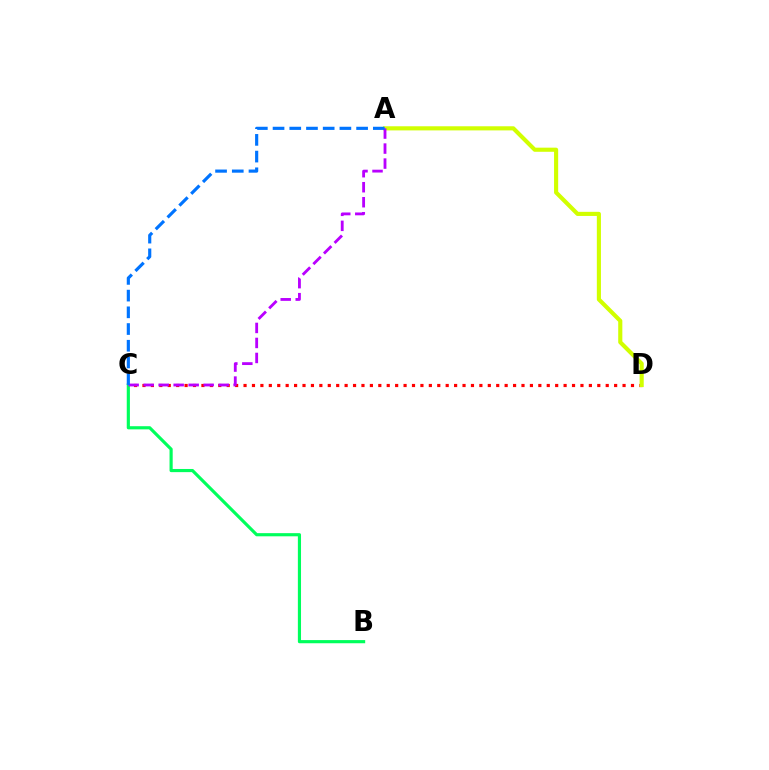{('C', 'D'): [{'color': '#ff0000', 'line_style': 'dotted', 'thickness': 2.29}], ('A', 'D'): [{'color': '#d1ff00', 'line_style': 'solid', 'thickness': 2.97}], ('B', 'C'): [{'color': '#00ff5c', 'line_style': 'solid', 'thickness': 2.27}], ('A', 'C'): [{'color': '#b900ff', 'line_style': 'dashed', 'thickness': 2.04}, {'color': '#0074ff', 'line_style': 'dashed', 'thickness': 2.27}]}